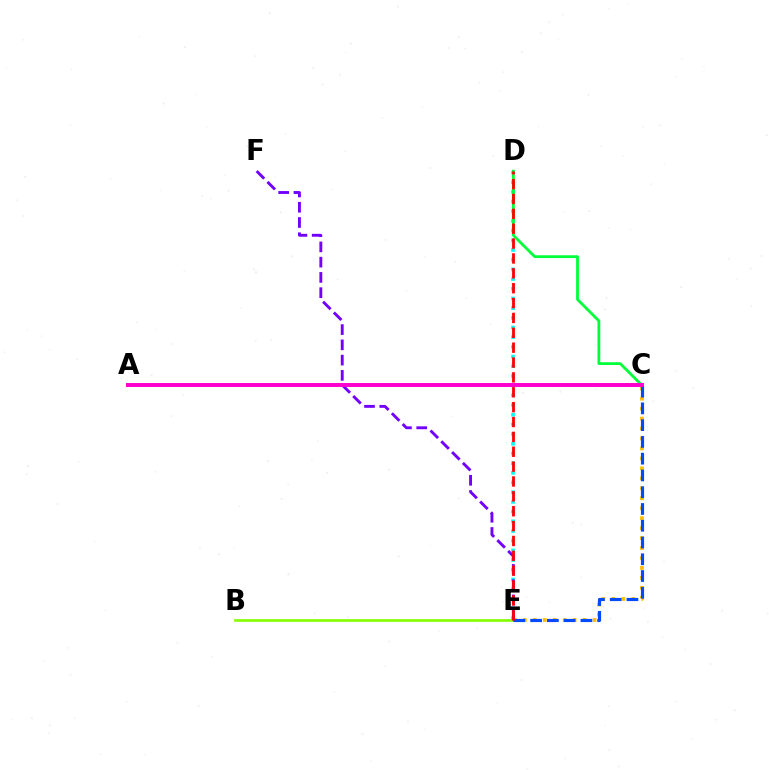{('D', 'E'): [{'color': '#00fff6', 'line_style': 'dotted', 'thickness': 2.63}, {'color': '#ff0000', 'line_style': 'dashed', 'thickness': 2.02}], ('B', 'E'): [{'color': '#84ff00', 'line_style': 'solid', 'thickness': 1.91}], ('C', 'E'): [{'color': '#ffbd00', 'line_style': 'dotted', 'thickness': 2.71}, {'color': '#004bff', 'line_style': 'dashed', 'thickness': 2.28}], ('E', 'F'): [{'color': '#7200ff', 'line_style': 'dashed', 'thickness': 2.07}], ('C', 'D'): [{'color': '#00ff39', 'line_style': 'solid', 'thickness': 2.0}], ('A', 'C'): [{'color': '#ff00cf', 'line_style': 'solid', 'thickness': 2.84}]}